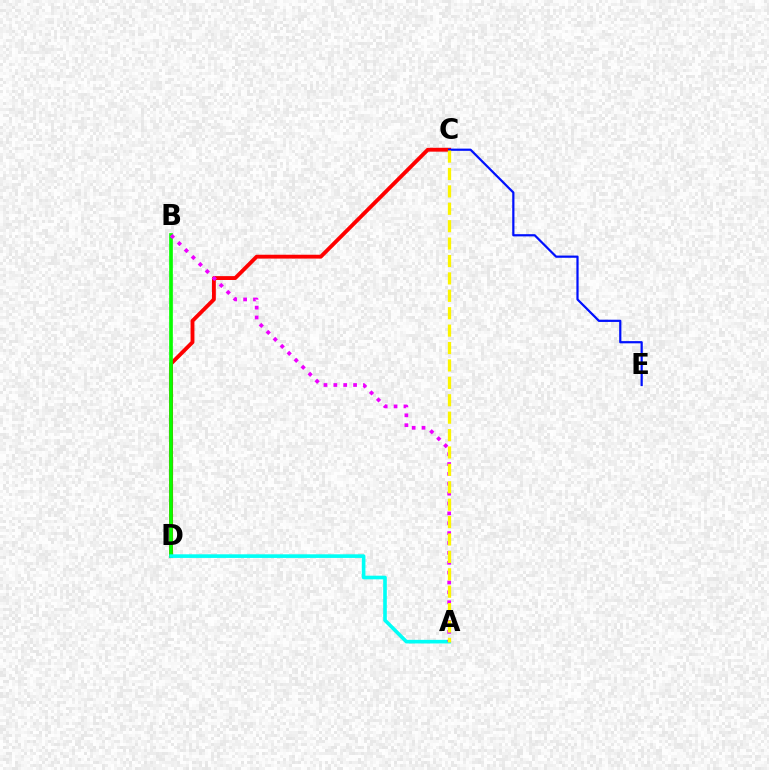{('C', 'D'): [{'color': '#ff0000', 'line_style': 'solid', 'thickness': 2.78}], ('C', 'E'): [{'color': '#0010ff', 'line_style': 'solid', 'thickness': 1.6}], ('B', 'D'): [{'color': '#08ff00', 'line_style': 'solid', 'thickness': 2.65}], ('A', 'D'): [{'color': '#00fff6', 'line_style': 'solid', 'thickness': 2.61}], ('A', 'B'): [{'color': '#ee00ff', 'line_style': 'dotted', 'thickness': 2.68}], ('A', 'C'): [{'color': '#fcf500', 'line_style': 'dashed', 'thickness': 2.36}]}